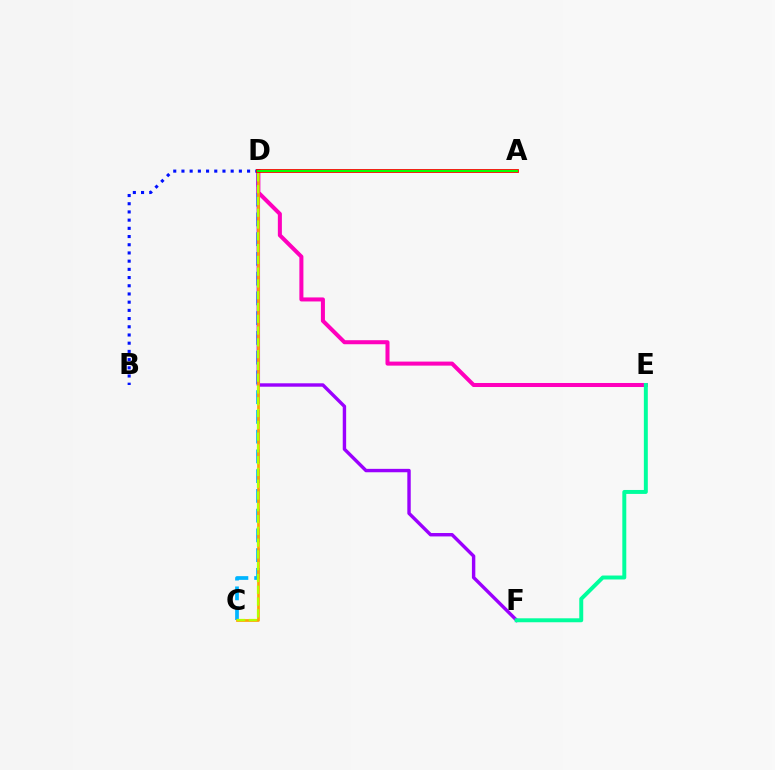{('C', 'D'): [{'color': '#00b5ff', 'line_style': 'dashed', 'thickness': 2.68}, {'color': '#ffa500', 'line_style': 'solid', 'thickness': 1.96}, {'color': '#b3ff00', 'line_style': 'dashed', 'thickness': 1.6}], ('D', 'E'): [{'color': '#ff00bd', 'line_style': 'solid', 'thickness': 2.9}], ('B', 'D'): [{'color': '#0010ff', 'line_style': 'dotted', 'thickness': 2.23}], ('D', 'F'): [{'color': '#9b00ff', 'line_style': 'solid', 'thickness': 2.45}], ('A', 'D'): [{'color': '#ff0000', 'line_style': 'solid', 'thickness': 2.73}, {'color': '#08ff00', 'line_style': 'solid', 'thickness': 1.52}], ('E', 'F'): [{'color': '#00ff9d', 'line_style': 'solid', 'thickness': 2.85}]}